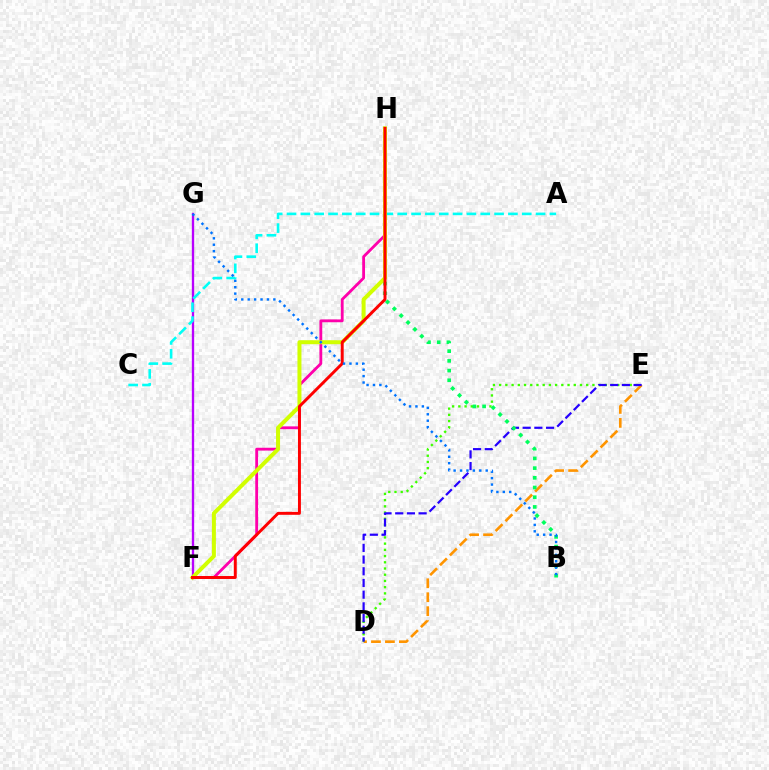{('D', 'E'): [{'color': '#ff9400', 'line_style': 'dashed', 'thickness': 1.9}, {'color': '#3dff00', 'line_style': 'dotted', 'thickness': 1.69}, {'color': '#2500ff', 'line_style': 'dashed', 'thickness': 1.59}], ('F', 'G'): [{'color': '#b900ff', 'line_style': 'solid', 'thickness': 1.68}], ('B', 'H'): [{'color': '#00ff5c', 'line_style': 'dotted', 'thickness': 2.64}], ('A', 'C'): [{'color': '#00fff6', 'line_style': 'dashed', 'thickness': 1.88}], ('F', 'H'): [{'color': '#ff00ac', 'line_style': 'solid', 'thickness': 2.03}, {'color': '#d1ff00', 'line_style': 'solid', 'thickness': 2.87}, {'color': '#ff0000', 'line_style': 'solid', 'thickness': 2.12}], ('B', 'G'): [{'color': '#0074ff', 'line_style': 'dotted', 'thickness': 1.74}]}